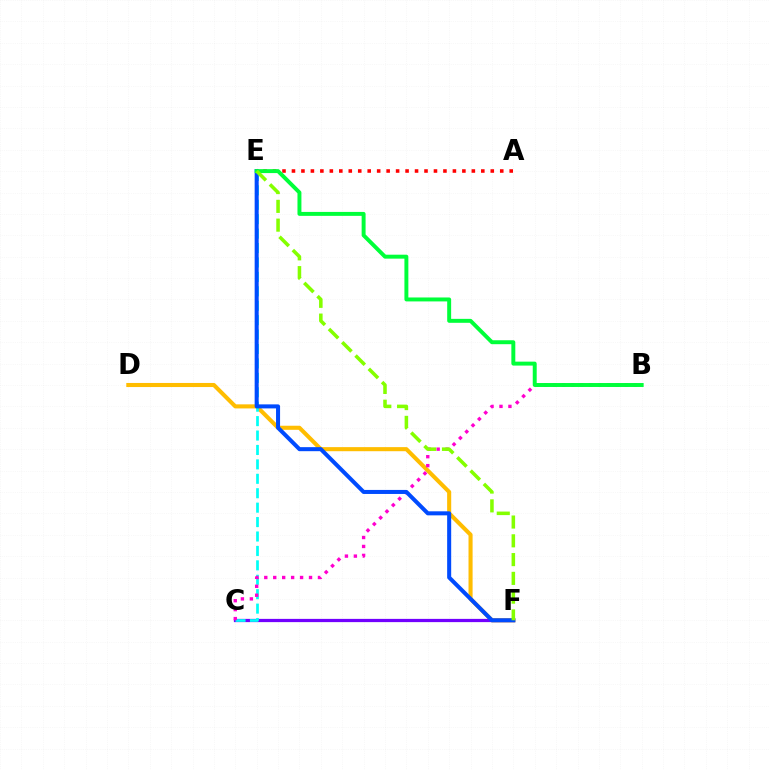{('D', 'F'): [{'color': '#ffbd00', 'line_style': 'solid', 'thickness': 2.94}], ('C', 'F'): [{'color': '#7200ff', 'line_style': 'solid', 'thickness': 2.33}], ('C', 'E'): [{'color': '#00fff6', 'line_style': 'dashed', 'thickness': 1.96}], ('B', 'C'): [{'color': '#ff00cf', 'line_style': 'dotted', 'thickness': 2.43}], ('E', 'F'): [{'color': '#004bff', 'line_style': 'solid', 'thickness': 2.9}, {'color': '#84ff00', 'line_style': 'dashed', 'thickness': 2.55}], ('A', 'E'): [{'color': '#ff0000', 'line_style': 'dotted', 'thickness': 2.57}], ('B', 'E'): [{'color': '#00ff39', 'line_style': 'solid', 'thickness': 2.84}]}